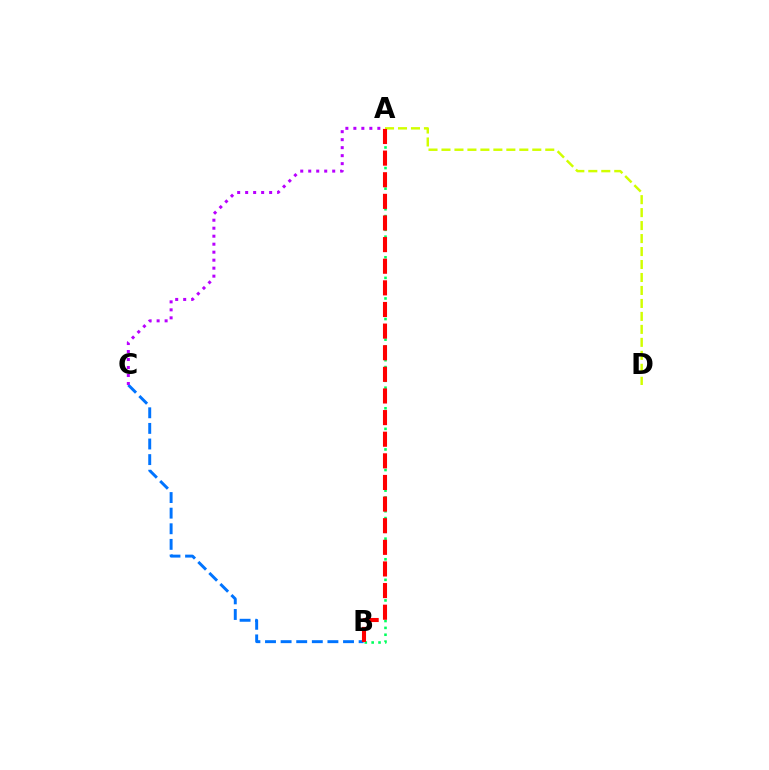{('A', 'D'): [{'color': '#d1ff00', 'line_style': 'dashed', 'thickness': 1.76}], ('B', 'C'): [{'color': '#0074ff', 'line_style': 'dashed', 'thickness': 2.12}], ('A', 'B'): [{'color': '#00ff5c', 'line_style': 'dotted', 'thickness': 1.86}, {'color': '#ff0000', 'line_style': 'dashed', 'thickness': 2.94}], ('A', 'C'): [{'color': '#b900ff', 'line_style': 'dotted', 'thickness': 2.17}]}